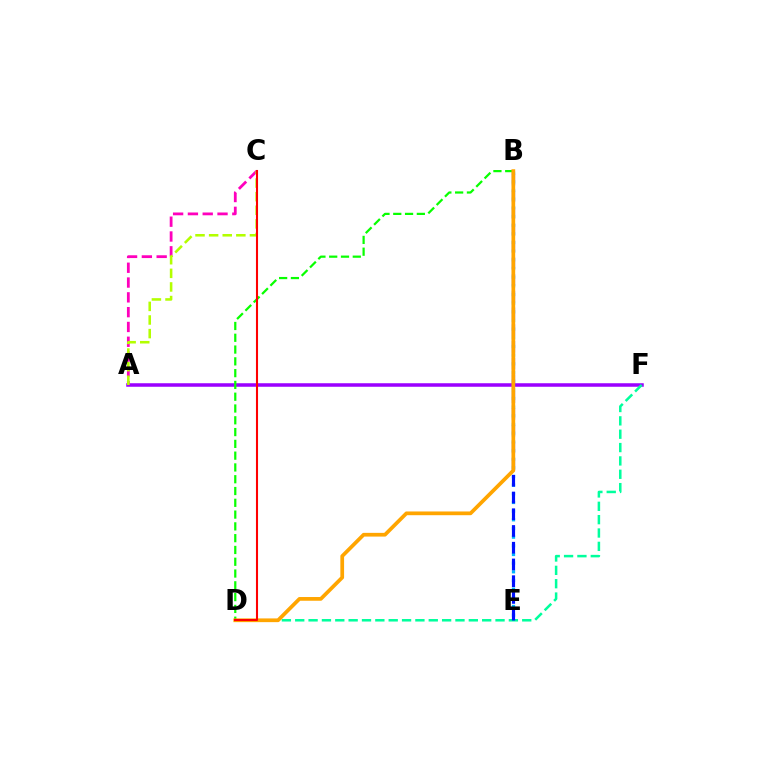{('B', 'E'): [{'color': '#00b5ff', 'line_style': 'dotted', 'thickness': 2.35}, {'color': '#0010ff', 'line_style': 'dashed', 'thickness': 2.27}], ('A', 'F'): [{'color': '#9b00ff', 'line_style': 'solid', 'thickness': 2.53}], ('D', 'F'): [{'color': '#00ff9d', 'line_style': 'dashed', 'thickness': 1.81}], ('A', 'C'): [{'color': '#ff00bd', 'line_style': 'dashed', 'thickness': 2.01}, {'color': '#b3ff00', 'line_style': 'dashed', 'thickness': 1.85}], ('B', 'D'): [{'color': '#08ff00', 'line_style': 'dashed', 'thickness': 1.6}, {'color': '#ffa500', 'line_style': 'solid', 'thickness': 2.69}], ('C', 'D'): [{'color': '#ff0000', 'line_style': 'solid', 'thickness': 1.5}]}